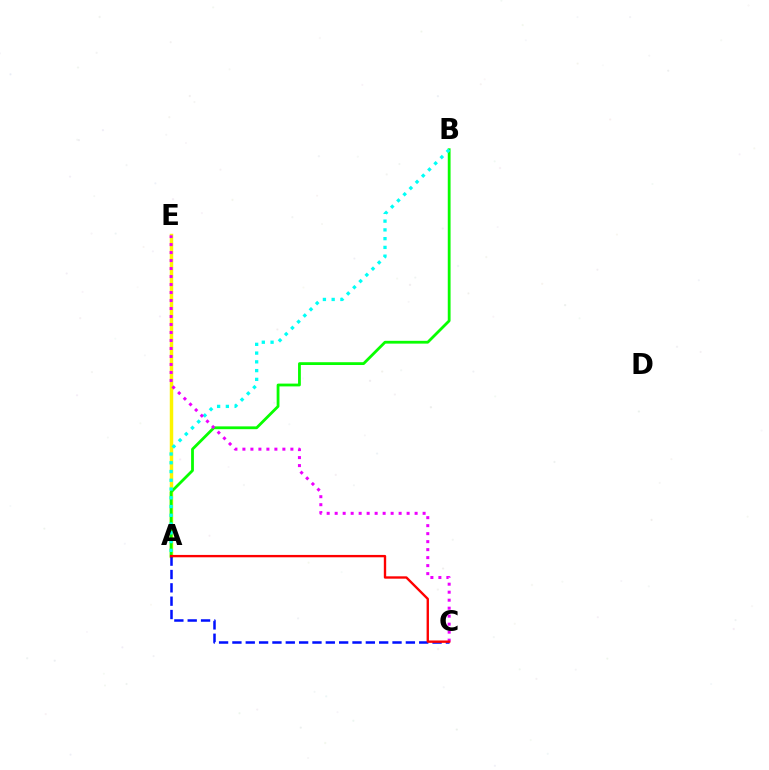{('A', 'E'): [{'color': '#fcf500', 'line_style': 'solid', 'thickness': 2.49}], ('A', 'B'): [{'color': '#08ff00', 'line_style': 'solid', 'thickness': 2.01}, {'color': '#00fff6', 'line_style': 'dotted', 'thickness': 2.38}], ('A', 'C'): [{'color': '#0010ff', 'line_style': 'dashed', 'thickness': 1.81}, {'color': '#ff0000', 'line_style': 'solid', 'thickness': 1.7}], ('C', 'E'): [{'color': '#ee00ff', 'line_style': 'dotted', 'thickness': 2.17}]}